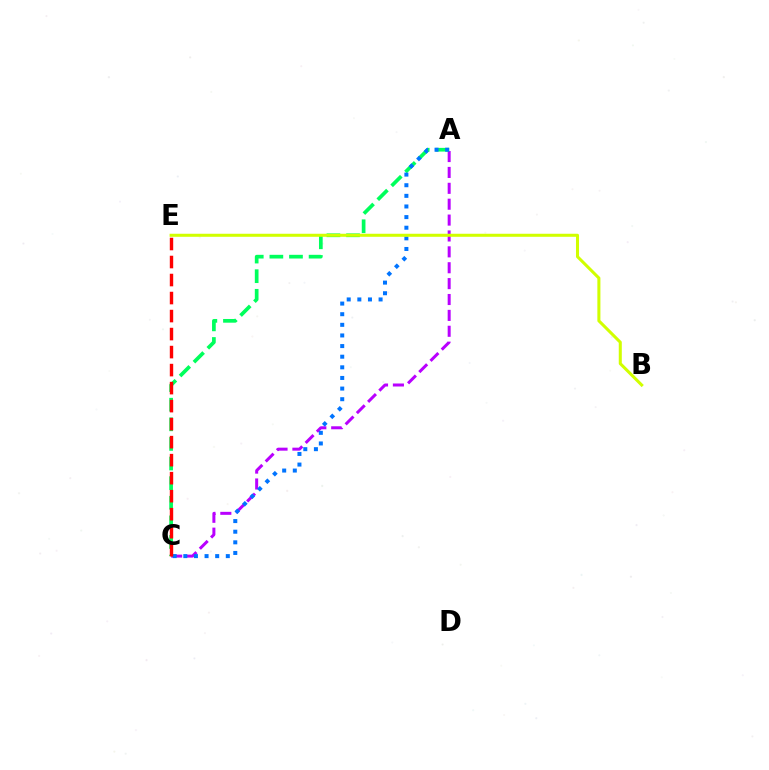{('A', 'C'): [{'color': '#b900ff', 'line_style': 'dashed', 'thickness': 2.16}, {'color': '#00ff5c', 'line_style': 'dashed', 'thickness': 2.66}, {'color': '#0074ff', 'line_style': 'dotted', 'thickness': 2.89}], ('B', 'E'): [{'color': '#d1ff00', 'line_style': 'solid', 'thickness': 2.19}], ('C', 'E'): [{'color': '#ff0000', 'line_style': 'dashed', 'thickness': 2.45}]}